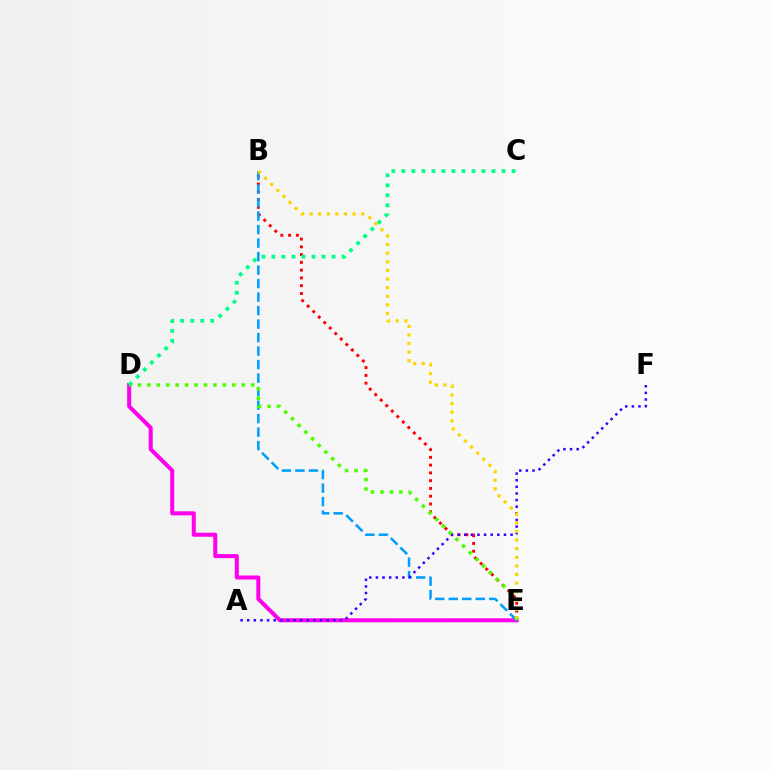{('B', 'E'): [{'color': '#ff0000', 'line_style': 'dotted', 'thickness': 2.11}, {'color': '#009eff', 'line_style': 'dashed', 'thickness': 1.83}, {'color': '#ffd500', 'line_style': 'dotted', 'thickness': 2.34}], ('D', 'E'): [{'color': '#ff00ed', 'line_style': 'solid', 'thickness': 2.9}, {'color': '#4fff00', 'line_style': 'dotted', 'thickness': 2.57}], ('A', 'F'): [{'color': '#3700ff', 'line_style': 'dotted', 'thickness': 1.8}], ('C', 'D'): [{'color': '#00ff86', 'line_style': 'dotted', 'thickness': 2.72}]}